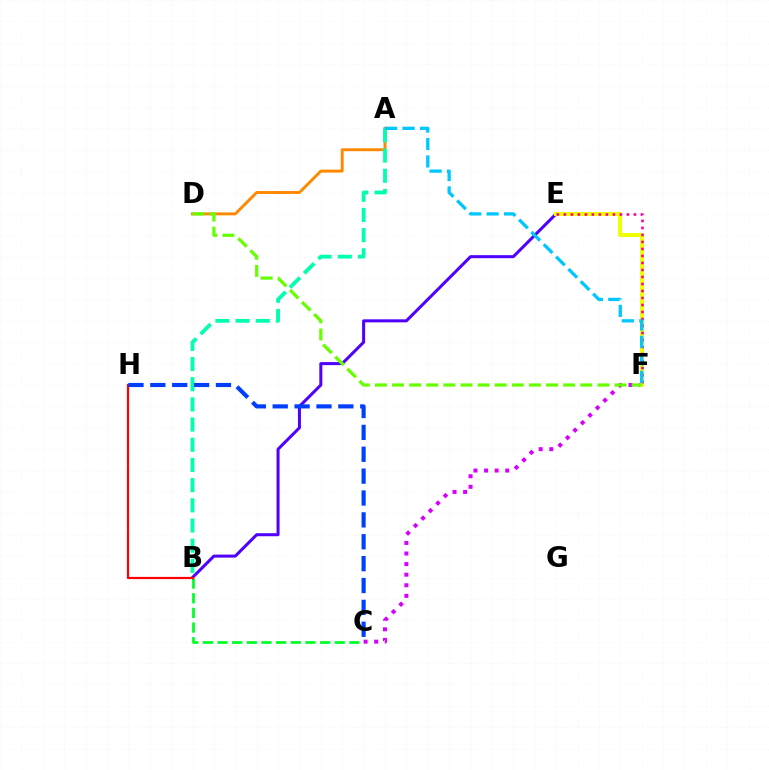{('B', 'C'): [{'color': '#00ff27', 'line_style': 'dashed', 'thickness': 1.99}], ('C', 'F'): [{'color': '#d600ff', 'line_style': 'dotted', 'thickness': 2.88}], ('B', 'E'): [{'color': '#4f00ff', 'line_style': 'solid', 'thickness': 2.18}], ('E', 'F'): [{'color': '#eeff00', 'line_style': 'solid', 'thickness': 2.88}, {'color': '#ff00a0', 'line_style': 'dotted', 'thickness': 1.9}], ('B', 'H'): [{'color': '#ff0000', 'line_style': 'solid', 'thickness': 1.58}], ('A', 'D'): [{'color': '#ff8800', 'line_style': 'solid', 'thickness': 2.1}], ('A', 'B'): [{'color': '#00ffaf', 'line_style': 'dashed', 'thickness': 2.74}], ('A', 'F'): [{'color': '#00c7ff', 'line_style': 'dashed', 'thickness': 2.37}], ('C', 'H'): [{'color': '#003fff', 'line_style': 'dashed', 'thickness': 2.97}], ('D', 'F'): [{'color': '#66ff00', 'line_style': 'dashed', 'thickness': 2.32}]}